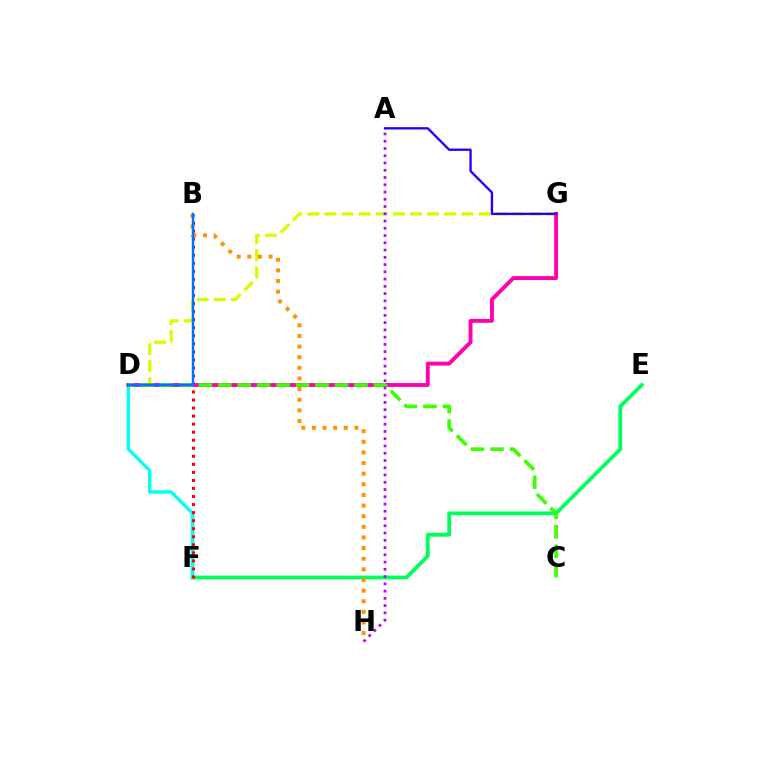{('E', 'F'): [{'color': '#00ff5c', 'line_style': 'solid', 'thickness': 2.74}], ('D', 'F'): [{'color': '#00fff6', 'line_style': 'solid', 'thickness': 2.46}], ('D', 'G'): [{'color': '#d1ff00', 'line_style': 'dashed', 'thickness': 2.32}, {'color': '#ff00ac', 'line_style': 'solid', 'thickness': 2.79}], ('B', 'F'): [{'color': '#ff0000', 'line_style': 'dotted', 'thickness': 2.19}], ('C', 'D'): [{'color': '#3dff00', 'line_style': 'dashed', 'thickness': 2.64}], ('A', 'G'): [{'color': '#2500ff', 'line_style': 'solid', 'thickness': 1.69}], ('B', 'H'): [{'color': '#ff9400', 'line_style': 'dotted', 'thickness': 2.89}], ('B', 'D'): [{'color': '#0074ff', 'line_style': 'solid', 'thickness': 1.77}], ('A', 'H'): [{'color': '#b900ff', 'line_style': 'dotted', 'thickness': 1.97}]}